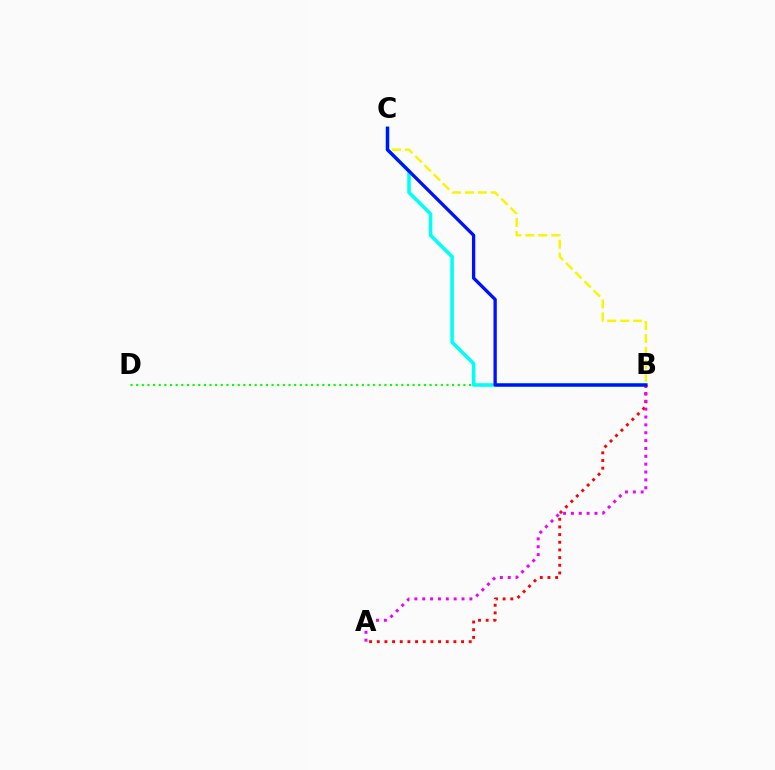{('B', 'D'): [{'color': '#08ff00', 'line_style': 'dotted', 'thickness': 1.53}], ('B', 'C'): [{'color': '#00fff6', 'line_style': 'solid', 'thickness': 2.57}, {'color': '#fcf500', 'line_style': 'dashed', 'thickness': 1.76}, {'color': '#0010ff', 'line_style': 'solid', 'thickness': 2.39}], ('A', 'B'): [{'color': '#ff0000', 'line_style': 'dotted', 'thickness': 2.08}, {'color': '#ee00ff', 'line_style': 'dotted', 'thickness': 2.14}]}